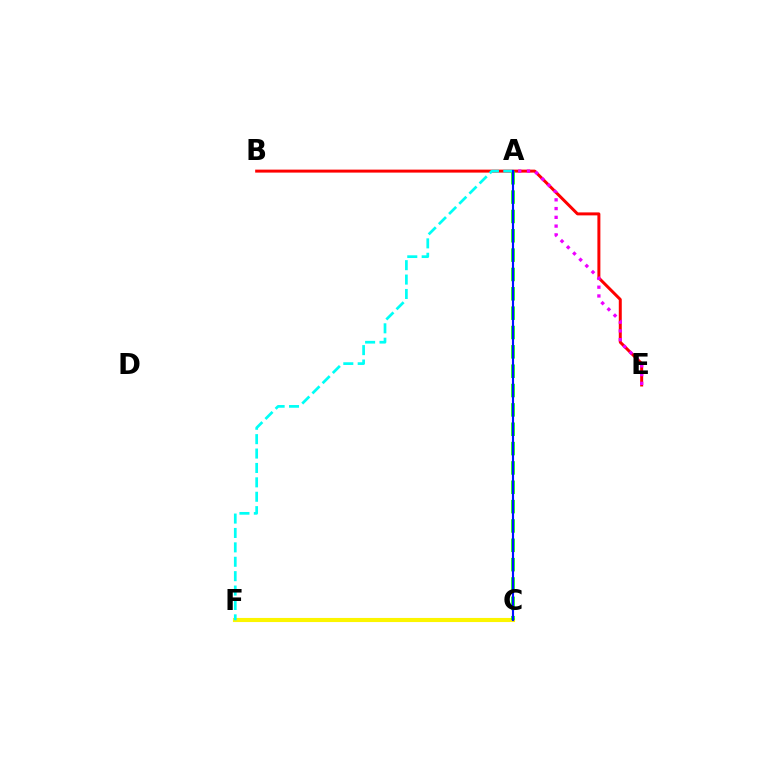{('B', 'E'): [{'color': '#ff0000', 'line_style': 'solid', 'thickness': 2.15}], ('C', 'F'): [{'color': '#fcf500', 'line_style': 'solid', 'thickness': 2.95}], ('A', 'C'): [{'color': '#08ff00', 'line_style': 'dashed', 'thickness': 2.63}, {'color': '#0010ff', 'line_style': 'solid', 'thickness': 1.54}], ('A', 'E'): [{'color': '#ee00ff', 'line_style': 'dotted', 'thickness': 2.38}], ('A', 'F'): [{'color': '#00fff6', 'line_style': 'dashed', 'thickness': 1.96}]}